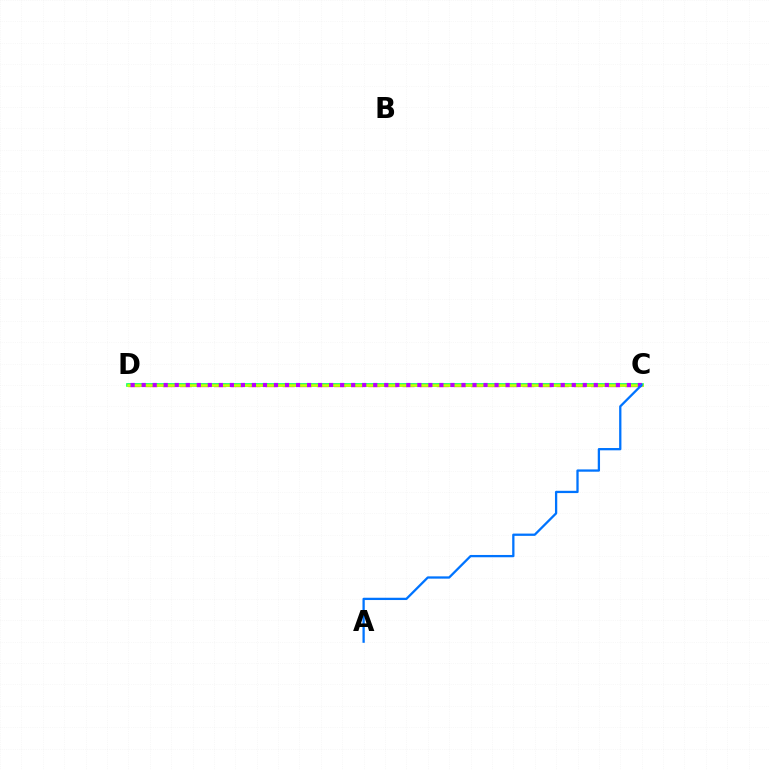{('C', 'D'): [{'color': '#ff0000', 'line_style': 'dashed', 'thickness': 2.33}, {'color': '#00ff5c', 'line_style': 'solid', 'thickness': 2.61}, {'color': '#d1ff00', 'line_style': 'solid', 'thickness': 1.81}, {'color': '#b900ff', 'line_style': 'dotted', 'thickness': 3.0}], ('A', 'C'): [{'color': '#0074ff', 'line_style': 'solid', 'thickness': 1.65}]}